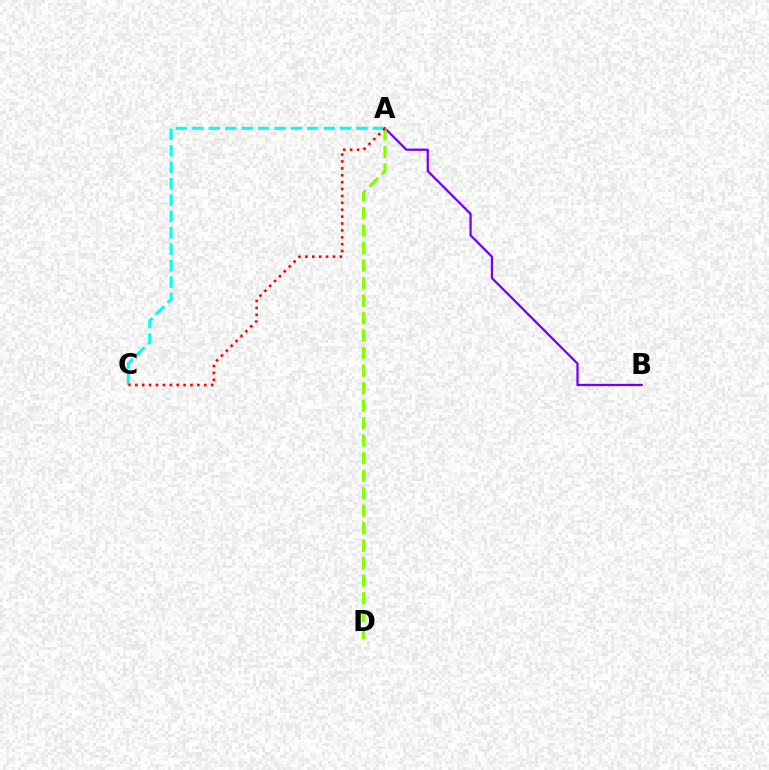{('A', 'C'): [{'color': '#00fff6', 'line_style': 'dashed', 'thickness': 2.23}, {'color': '#ff0000', 'line_style': 'dotted', 'thickness': 1.87}], ('A', 'B'): [{'color': '#7200ff', 'line_style': 'solid', 'thickness': 1.62}], ('A', 'D'): [{'color': '#84ff00', 'line_style': 'dashed', 'thickness': 2.38}]}